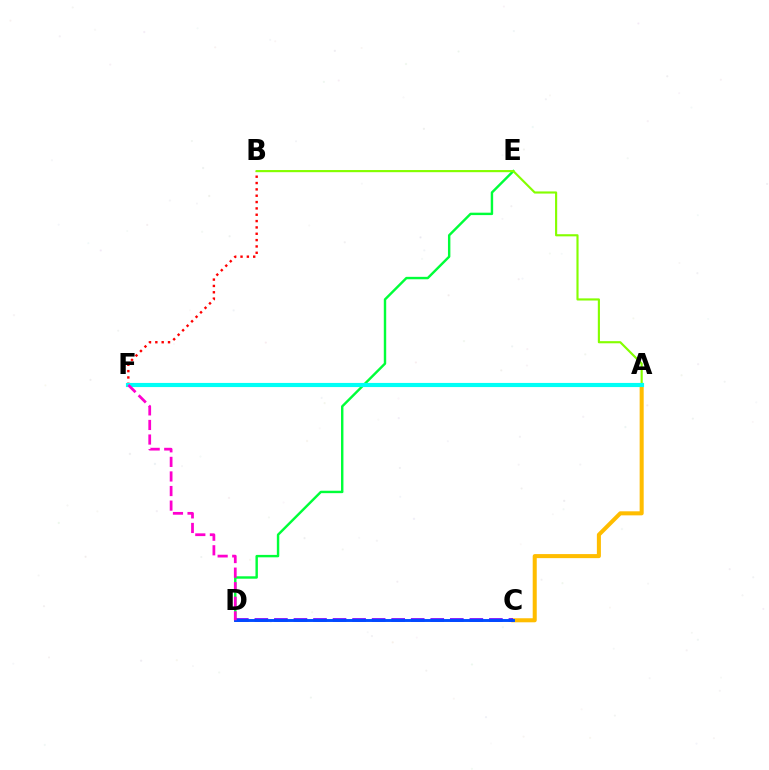{('A', 'C'): [{'color': '#ffbd00', 'line_style': 'solid', 'thickness': 2.91}], ('D', 'E'): [{'color': '#00ff39', 'line_style': 'solid', 'thickness': 1.74}], ('B', 'F'): [{'color': '#ff0000', 'line_style': 'dotted', 'thickness': 1.72}], ('C', 'D'): [{'color': '#7200ff', 'line_style': 'dashed', 'thickness': 2.65}, {'color': '#004bff', 'line_style': 'solid', 'thickness': 2.09}], ('A', 'B'): [{'color': '#84ff00', 'line_style': 'solid', 'thickness': 1.54}], ('A', 'F'): [{'color': '#00fff6', 'line_style': 'solid', 'thickness': 2.98}], ('D', 'F'): [{'color': '#ff00cf', 'line_style': 'dashed', 'thickness': 1.98}]}